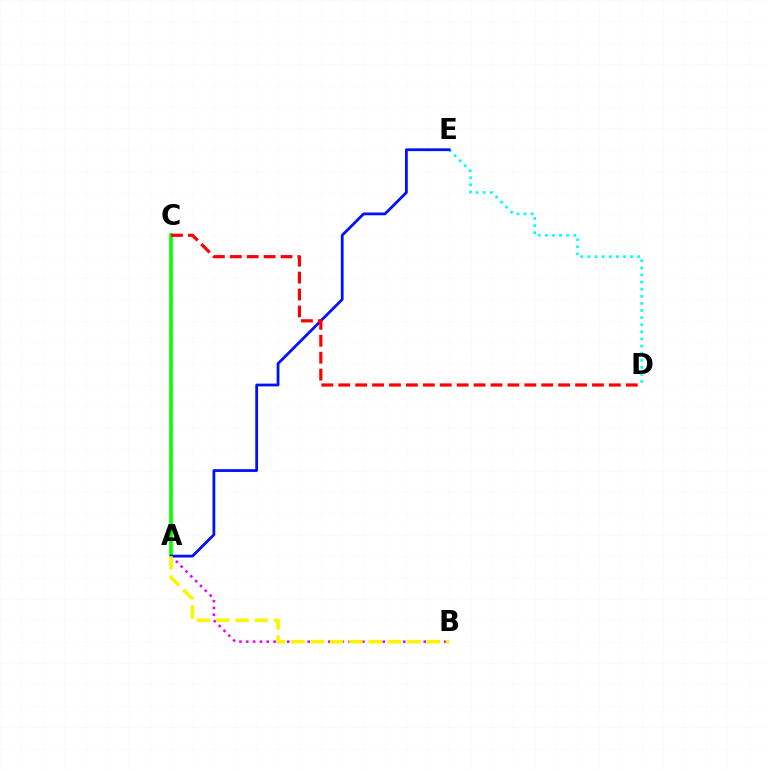{('D', 'E'): [{'color': '#00fff6', 'line_style': 'dotted', 'thickness': 1.93}], ('A', 'C'): [{'color': '#08ff00', 'line_style': 'solid', 'thickness': 2.66}], ('A', 'B'): [{'color': '#ee00ff', 'line_style': 'dotted', 'thickness': 1.85}, {'color': '#fcf500', 'line_style': 'dashed', 'thickness': 2.62}], ('A', 'E'): [{'color': '#0010ff', 'line_style': 'solid', 'thickness': 2.0}], ('C', 'D'): [{'color': '#ff0000', 'line_style': 'dashed', 'thickness': 2.3}]}